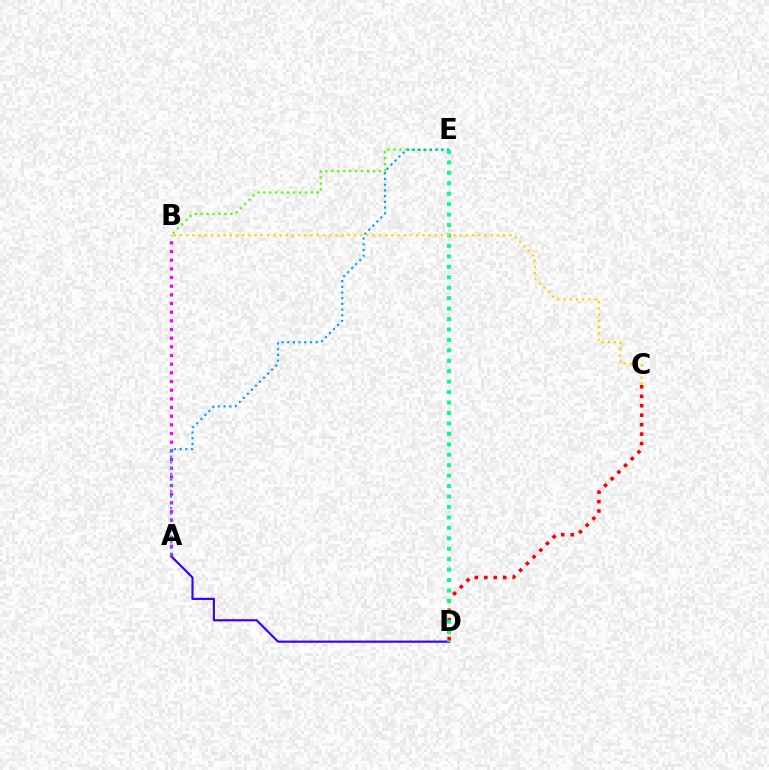{('C', 'D'): [{'color': '#ff0000', 'line_style': 'dotted', 'thickness': 2.57}], ('B', 'E'): [{'color': '#4fff00', 'line_style': 'dotted', 'thickness': 1.62}], ('A', 'D'): [{'color': '#3700ff', 'line_style': 'solid', 'thickness': 1.55}], ('A', 'B'): [{'color': '#ff00ed', 'line_style': 'dotted', 'thickness': 2.35}], ('A', 'E'): [{'color': '#009eff', 'line_style': 'dotted', 'thickness': 1.55}], ('D', 'E'): [{'color': '#00ff86', 'line_style': 'dotted', 'thickness': 2.84}], ('B', 'C'): [{'color': '#ffd500', 'line_style': 'dotted', 'thickness': 1.69}]}